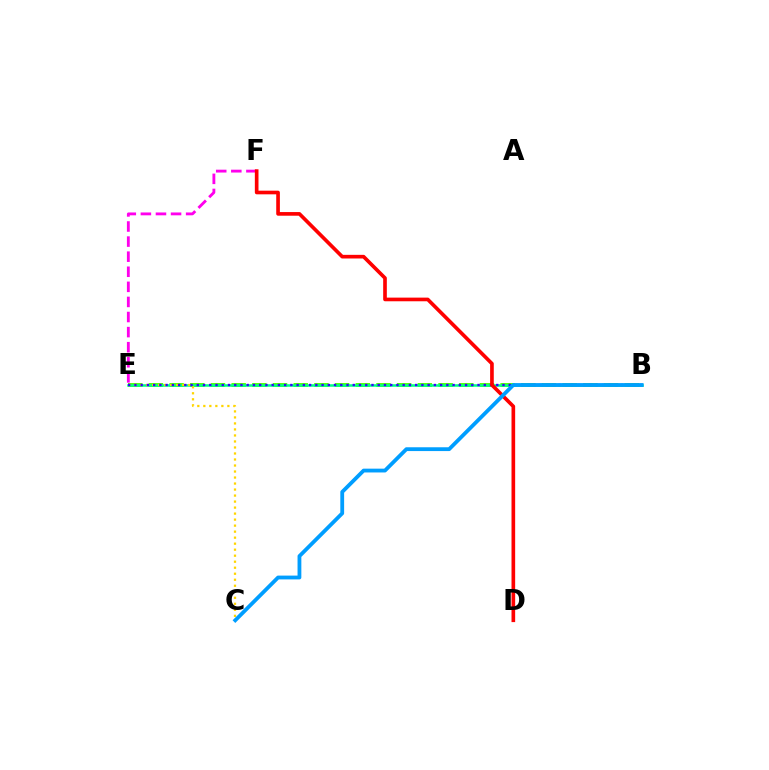{('B', 'E'): [{'color': '#4fff00', 'line_style': 'dashed', 'thickness': 2.81}, {'color': '#00ff86', 'line_style': 'solid', 'thickness': 1.82}, {'color': '#3700ff', 'line_style': 'dotted', 'thickness': 1.7}], ('E', 'F'): [{'color': '#ff00ed', 'line_style': 'dashed', 'thickness': 2.05}], ('C', 'E'): [{'color': '#ffd500', 'line_style': 'dotted', 'thickness': 1.63}], ('D', 'F'): [{'color': '#ff0000', 'line_style': 'solid', 'thickness': 2.63}], ('B', 'C'): [{'color': '#009eff', 'line_style': 'solid', 'thickness': 2.74}]}